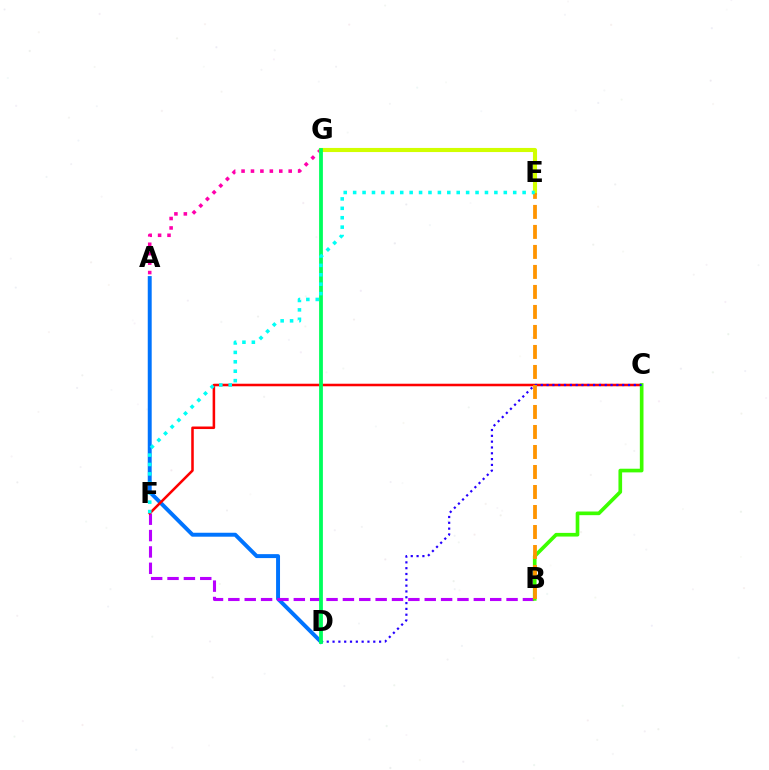{('A', 'G'): [{'color': '#ff00ac', 'line_style': 'dotted', 'thickness': 2.56}], ('A', 'D'): [{'color': '#0074ff', 'line_style': 'solid', 'thickness': 2.84}], ('E', 'G'): [{'color': '#d1ff00', 'line_style': 'solid', 'thickness': 2.95}], ('B', 'F'): [{'color': '#b900ff', 'line_style': 'dashed', 'thickness': 2.22}], ('C', 'F'): [{'color': '#ff0000', 'line_style': 'solid', 'thickness': 1.83}], ('B', 'C'): [{'color': '#3dff00', 'line_style': 'solid', 'thickness': 2.64}], ('C', 'D'): [{'color': '#2500ff', 'line_style': 'dotted', 'thickness': 1.58}], ('D', 'G'): [{'color': '#00ff5c', 'line_style': 'solid', 'thickness': 2.73}], ('B', 'E'): [{'color': '#ff9400', 'line_style': 'dashed', 'thickness': 2.72}], ('E', 'F'): [{'color': '#00fff6', 'line_style': 'dotted', 'thickness': 2.56}]}